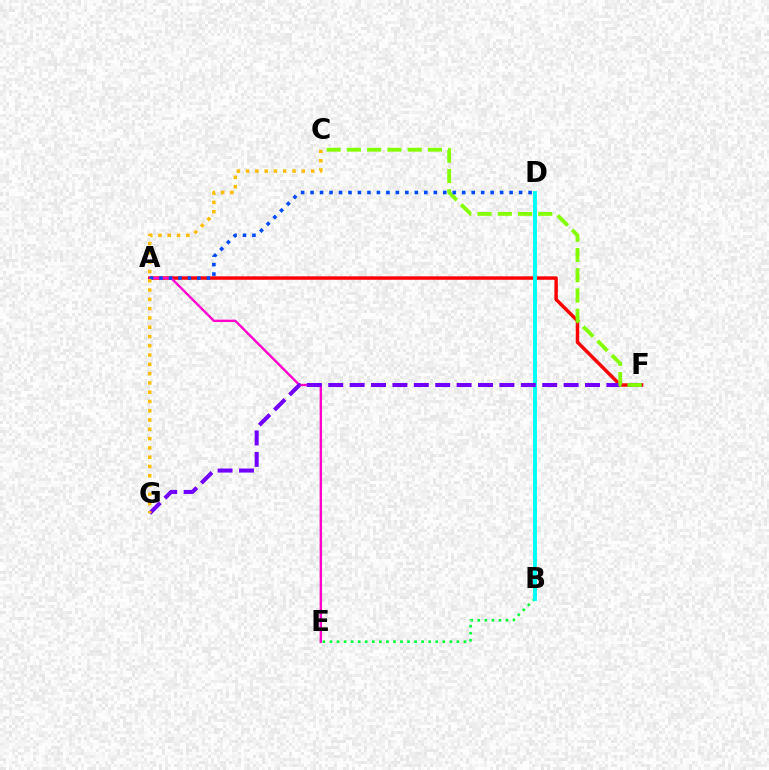{('A', 'F'): [{'color': '#ff0000', 'line_style': 'solid', 'thickness': 2.48}], ('B', 'E'): [{'color': '#00ff39', 'line_style': 'dotted', 'thickness': 1.92}], ('A', 'E'): [{'color': '#ff00cf', 'line_style': 'solid', 'thickness': 1.72}], ('B', 'D'): [{'color': '#00fff6', 'line_style': 'solid', 'thickness': 2.78}], ('F', 'G'): [{'color': '#7200ff', 'line_style': 'dashed', 'thickness': 2.91}], ('C', 'F'): [{'color': '#84ff00', 'line_style': 'dashed', 'thickness': 2.75}], ('A', 'D'): [{'color': '#004bff', 'line_style': 'dotted', 'thickness': 2.58}], ('C', 'G'): [{'color': '#ffbd00', 'line_style': 'dotted', 'thickness': 2.52}]}